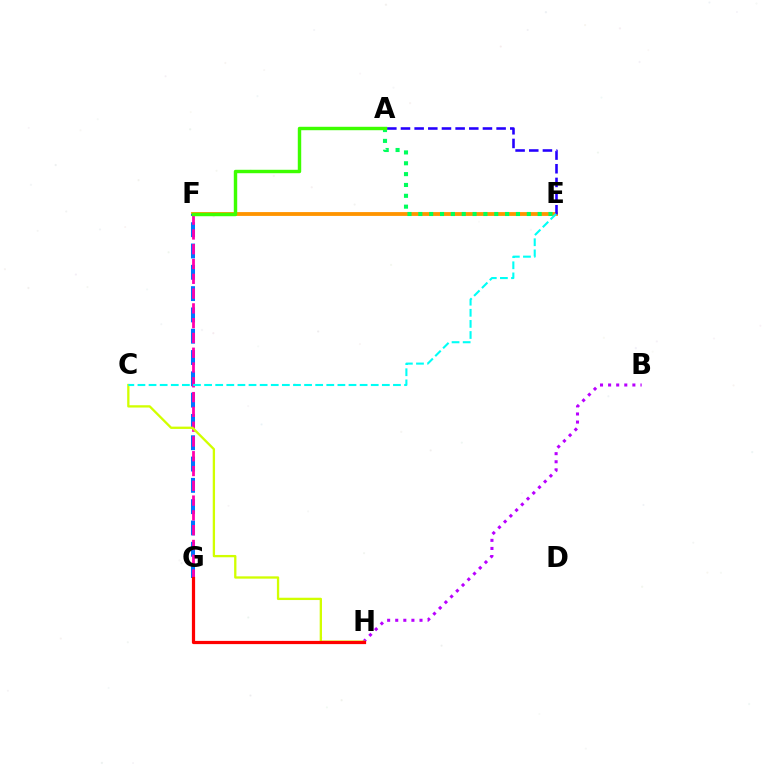{('E', 'F'): [{'color': '#ff9400', 'line_style': 'solid', 'thickness': 2.75}], ('A', 'E'): [{'color': '#2500ff', 'line_style': 'dashed', 'thickness': 1.86}, {'color': '#00ff5c', 'line_style': 'dotted', 'thickness': 2.95}], ('B', 'H'): [{'color': '#b900ff', 'line_style': 'dotted', 'thickness': 2.2}], ('F', 'G'): [{'color': '#0074ff', 'line_style': 'dashed', 'thickness': 2.89}, {'color': '#ff00ac', 'line_style': 'dashed', 'thickness': 2.01}], ('C', 'H'): [{'color': '#d1ff00', 'line_style': 'solid', 'thickness': 1.66}], ('C', 'E'): [{'color': '#00fff6', 'line_style': 'dashed', 'thickness': 1.51}], ('G', 'H'): [{'color': '#ff0000', 'line_style': 'solid', 'thickness': 2.32}], ('A', 'F'): [{'color': '#3dff00', 'line_style': 'solid', 'thickness': 2.47}]}